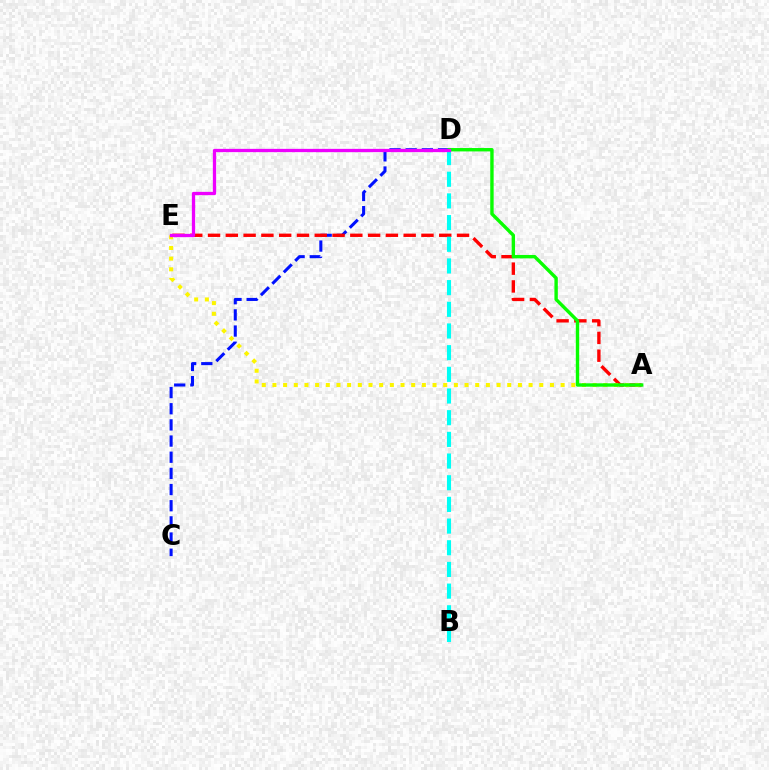{('C', 'D'): [{'color': '#0010ff', 'line_style': 'dashed', 'thickness': 2.2}], ('A', 'E'): [{'color': '#ff0000', 'line_style': 'dashed', 'thickness': 2.42}, {'color': '#fcf500', 'line_style': 'dotted', 'thickness': 2.9}], ('A', 'D'): [{'color': '#08ff00', 'line_style': 'solid', 'thickness': 2.44}], ('B', 'D'): [{'color': '#00fff6', 'line_style': 'dashed', 'thickness': 2.94}], ('D', 'E'): [{'color': '#ee00ff', 'line_style': 'solid', 'thickness': 2.37}]}